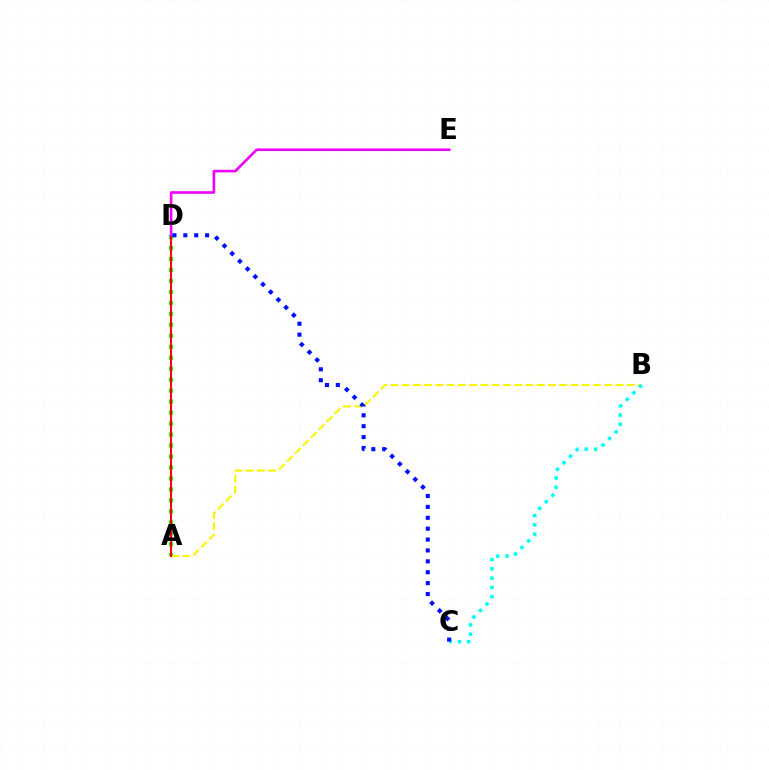{('A', 'D'): [{'color': '#08ff00', 'line_style': 'dotted', 'thickness': 2.98}, {'color': '#ff0000', 'line_style': 'solid', 'thickness': 1.51}], ('A', 'B'): [{'color': '#fcf500', 'line_style': 'dashed', 'thickness': 1.53}], ('B', 'C'): [{'color': '#00fff6', 'line_style': 'dotted', 'thickness': 2.52}], ('D', 'E'): [{'color': '#ee00ff', 'line_style': 'solid', 'thickness': 1.88}], ('C', 'D'): [{'color': '#0010ff', 'line_style': 'dotted', 'thickness': 2.96}]}